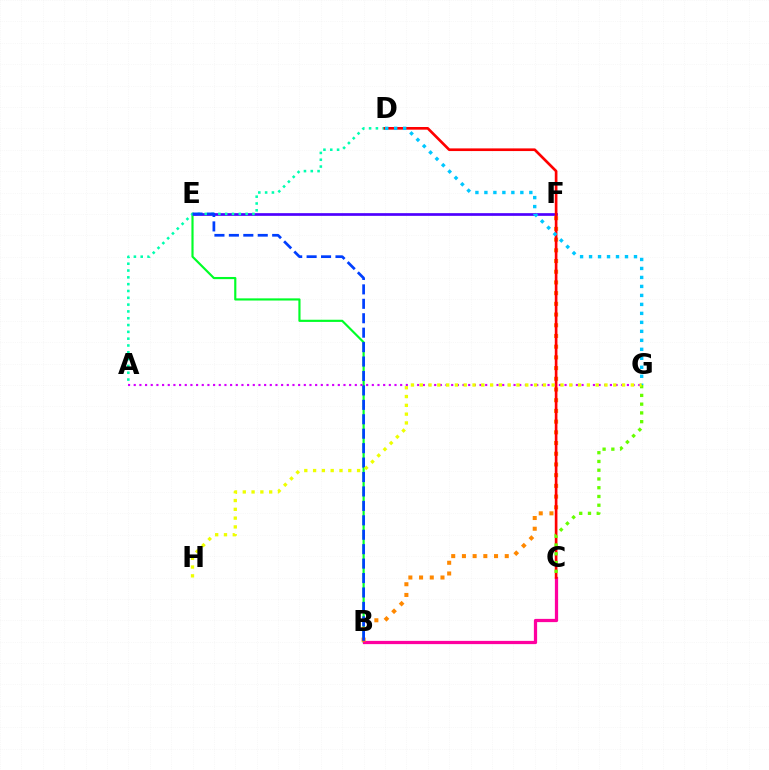{('B', 'E'): [{'color': '#00ff27', 'line_style': 'solid', 'thickness': 1.56}, {'color': '#003fff', 'line_style': 'dashed', 'thickness': 1.96}], ('B', 'C'): [{'color': '#ff00a0', 'line_style': 'solid', 'thickness': 2.34}], ('E', 'F'): [{'color': '#4f00ff', 'line_style': 'solid', 'thickness': 1.94}], ('A', 'D'): [{'color': '#00ffaf', 'line_style': 'dotted', 'thickness': 1.85}], ('B', 'F'): [{'color': '#ff8800', 'line_style': 'dotted', 'thickness': 2.91}], ('C', 'D'): [{'color': '#ff0000', 'line_style': 'solid', 'thickness': 1.92}], ('A', 'G'): [{'color': '#d600ff', 'line_style': 'dotted', 'thickness': 1.54}], ('C', 'G'): [{'color': '#66ff00', 'line_style': 'dotted', 'thickness': 2.38}], ('D', 'G'): [{'color': '#00c7ff', 'line_style': 'dotted', 'thickness': 2.44}], ('G', 'H'): [{'color': '#eeff00', 'line_style': 'dotted', 'thickness': 2.39}]}